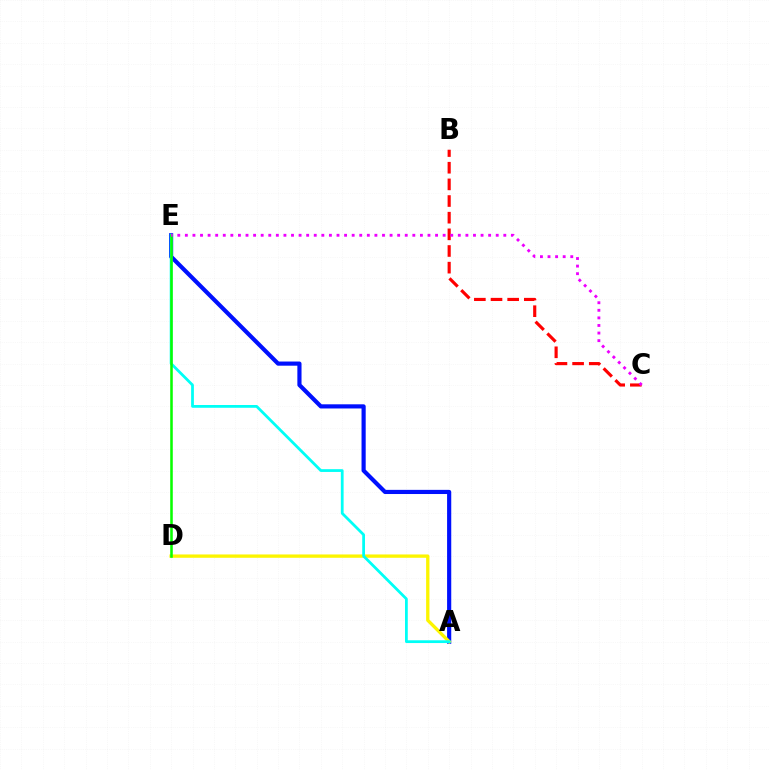{('A', 'E'): [{'color': '#0010ff', 'line_style': 'solid', 'thickness': 2.99}, {'color': '#00fff6', 'line_style': 'solid', 'thickness': 1.99}], ('A', 'D'): [{'color': '#fcf500', 'line_style': 'solid', 'thickness': 2.39}], ('B', 'C'): [{'color': '#ff0000', 'line_style': 'dashed', 'thickness': 2.26}], ('D', 'E'): [{'color': '#08ff00', 'line_style': 'solid', 'thickness': 1.84}], ('C', 'E'): [{'color': '#ee00ff', 'line_style': 'dotted', 'thickness': 2.06}]}